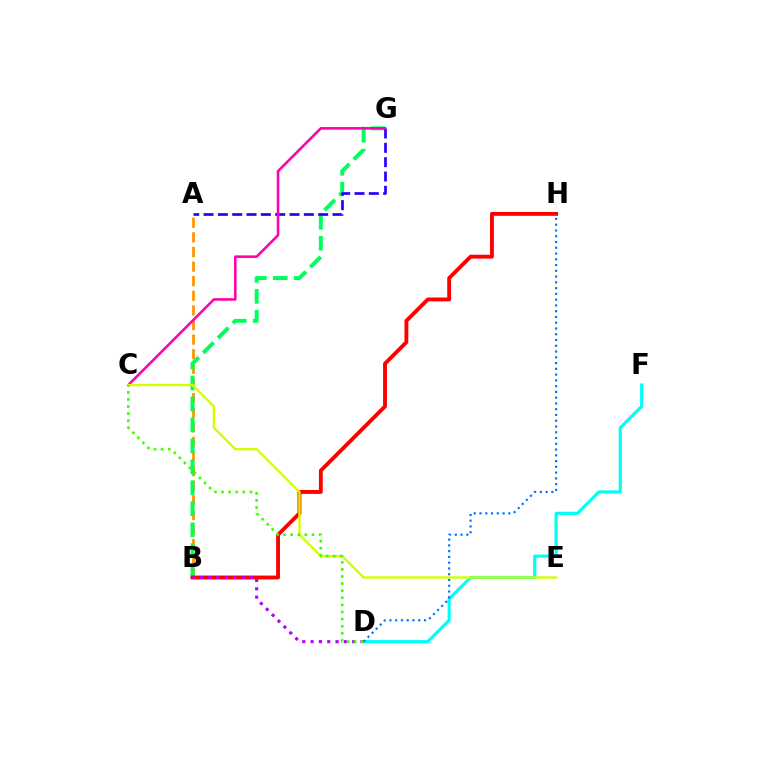{('D', 'F'): [{'color': '#00fff6', 'line_style': 'solid', 'thickness': 2.27}], ('A', 'B'): [{'color': '#ff9400', 'line_style': 'dashed', 'thickness': 1.98}], ('B', 'G'): [{'color': '#00ff5c', 'line_style': 'dashed', 'thickness': 2.85}], ('A', 'G'): [{'color': '#2500ff', 'line_style': 'dashed', 'thickness': 1.95}], ('C', 'G'): [{'color': '#ff00ac', 'line_style': 'solid', 'thickness': 1.85}], ('B', 'H'): [{'color': '#ff0000', 'line_style': 'solid', 'thickness': 2.78}], ('C', 'E'): [{'color': '#d1ff00', 'line_style': 'solid', 'thickness': 1.69}], ('B', 'D'): [{'color': '#b900ff', 'line_style': 'dotted', 'thickness': 2.26}], ('D', 'H'): [{'color': '#0074ff', 'line_style': 'dotted', 'thickness': 1.57}], ('C', 'D'): [{'color': '#3dff00', 'line_style': 'dotted', 'thickness': 1.93}]}